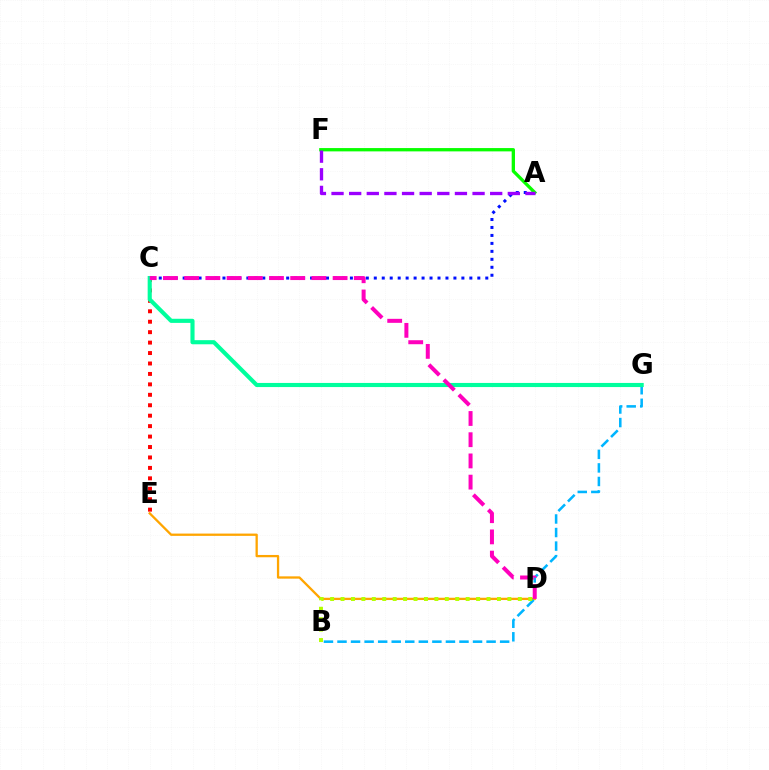{('D', 'E'): [{'color': '#ffa500', 'line_style': 'solid', 'thickness': 1.65}], ('C', 'E'): [{'color': '#ff0000', 'line_style': 'dotted', 'thickness': 2.84}], ('B', 'G'): [{'color': '#00b5ff', 'line_style': 'dashed', 'thickness': 1.84}], ('B', 'D'): [{'color': '#b3ff00', 'line_style': 'dotted', 'thickness': 2.83}], ('C', 'G'): [{'color': '#00ff9d', 'line_style': 'solid', 'thickness': 2.96}], ('A', 'C'): [{'color': '#0010ff', 'line_style': 'dotted', 'thickness': 2.16}], ('A', 'F'): [{'color': '#08ff00', 'line_style': 'solid', 'thickness': 2.38}, {'color': '#9b00ff', 'line_style': 'dashed', 'thickness': 2.39}], ('C', 'D'): [{'color': '#ff00bd', 'line_style': 'dashed', 'thickness': 2.88}]}